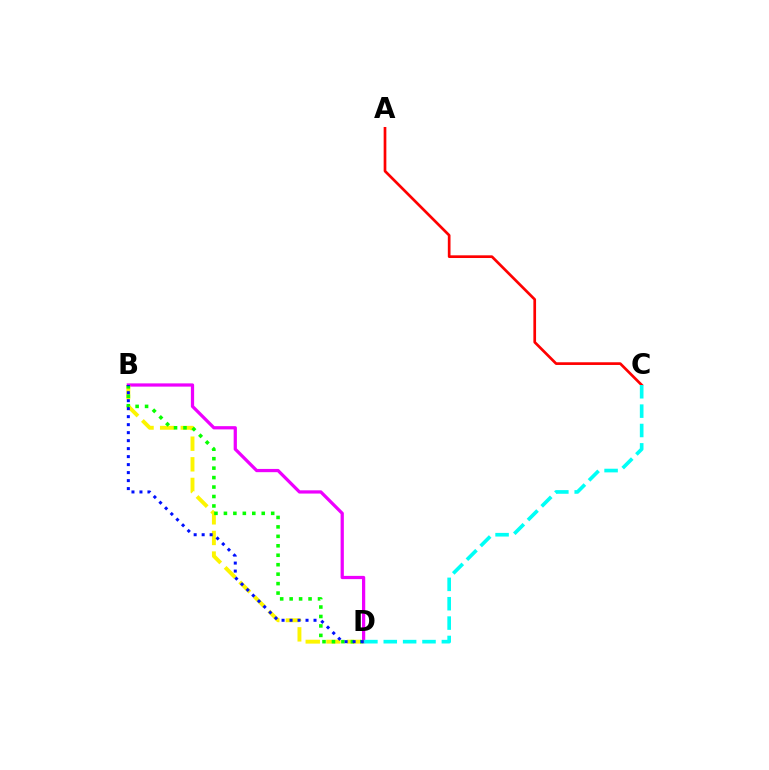{('B', 'D'): [{'color': '#ee00ff', 'line_style': 'solid', 'thickness': 2.33}, {'color': '#fcf500', 'line_style': 'dashed', 'thickness': 2.8}, {'color': '#08ff00', 'line_style': 'dotted', 'thickness': 2.57}, {'color': '#0010ff', 'line_style': 'dotted', 'thickness': 2.17}], ('A', 'C'): [{'color': '#ff0000', 'line_style': 'solid', 'thickness': 1.94}], ('C', 'D'): [{'color': '#00fff6', 'line_style': 'dashed', 'thickness': 2.63}]}